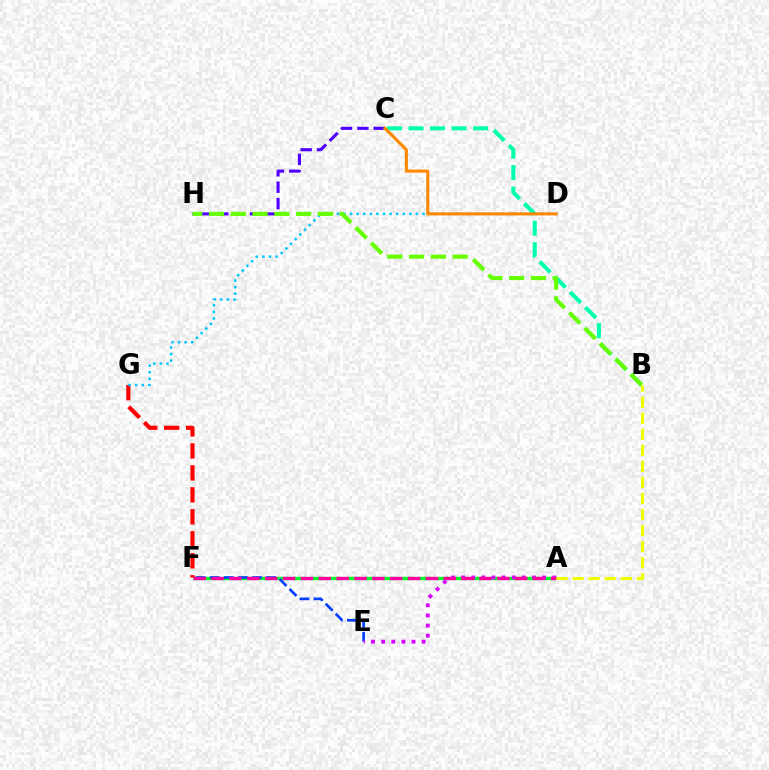{('B', 'C'): [{'color': '#00ffaf', 'line_style': 'dashed', 'thickness': 2.92}], ('A', 'F'): [{'color': '#00ff27', 'line_style': 'dashed', 'thickness': 2.43}, {'color': '#ff00a0', 'line_style': 'dashed', 'thickness': 2.43}], ('E', 'F'): [{'color': '#003fff', 'line_style': 'dashed', 'thickness': 1.91}], ('A', 'E'): [{'color': '#d600ff', 'line_style': 'dotted', 'thickness': 2.75}], ('F', 'G'): [{'color': '#ff0000', 'line_style': 'dashed', 'thickness': 2.99}], ('C', 'H'): [{'color': '#4f00ff', 'line_style': 'dashed', 'thickness': 2.23}], ('D', 'G'): [{'color': '#00c7ff', 'line_style': 'dotted', 'thickness': 1.79}], ('B', 'H'): [{'color': '#66ff00', 'line_style': 'dashed', 'thickness': 2.96}], ('A', 'B'): [{'color': '#eeff00', 'line_style': 'dashed', 'thickness': 2.18}], ('C', 'D'): [{'color': '#ff8800', 'line_style': 'solid', 'thickness': 2.21}]}